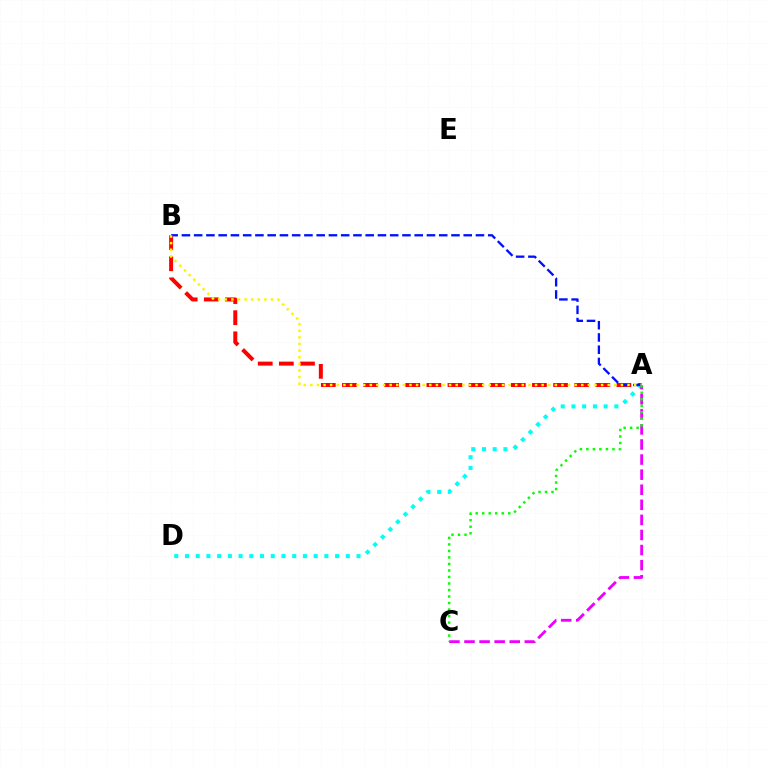{('A', 'B'): [{'color': '#ff0000', 'line_style': 'dashed', 'thickness': 2.87}, {'color': '#0010ff', 'line_style': 'dashed', 'thickness': 1.66}, {'color': '#fcf500', 'line_style': 'dotted', 'thickness': 1.8}], ('A', 'D'): [{'color': '#00fff6', 'line_style': 'dotted', 'thickness': 2.91}], ('A', 'C'): [{'color': '#ee00ff', 'line_style': 'dashed', 'thickness': 2.05}, {'color': '#08ff00', 'line_style': 'dotted', 'thickness': 1.77}]}